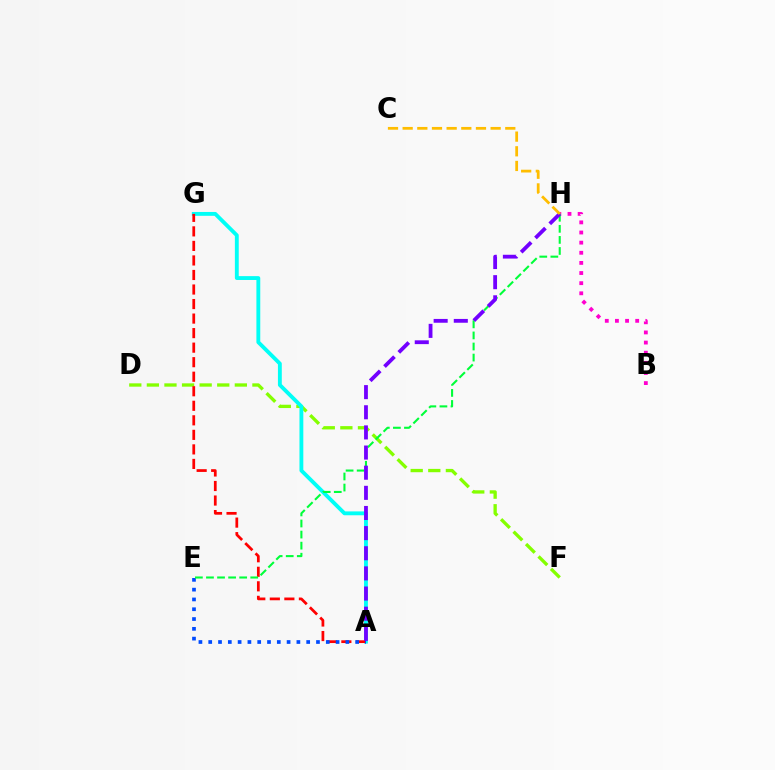{('D', 'F'): [{'color': '#84ff00', 'line_style': 'dashed', 'thickness': 2.39}], ('A', 'G'): [{'color': '#00fff6', 'line_style': 'solid', 'thickness': 2.78}, {'color': '#ff0000', 'line_style': 'dashed', 'thickness': 1.97}], ('A', 'E'): [{'color': '#004bff', 'line_style': 'dotted', 'thickness': 2.66}], ('B', 'H'): [{'color': '#ff00cf', 'line_style': 'dotted', 'thickness': 2.75}], ('E', 'H'): [{'color': '#00ff39', 'line_style': 'dashed', 'thickness': 1.5}], ('A', 'H'): [{'color': '#7200ff', 'line_style': 'dashed', 'thickness': 2.74}], ('C', 'H'): [{'color': '#ffbd00', 'line_style': 'dashed', 'thickness': 1.99}]}